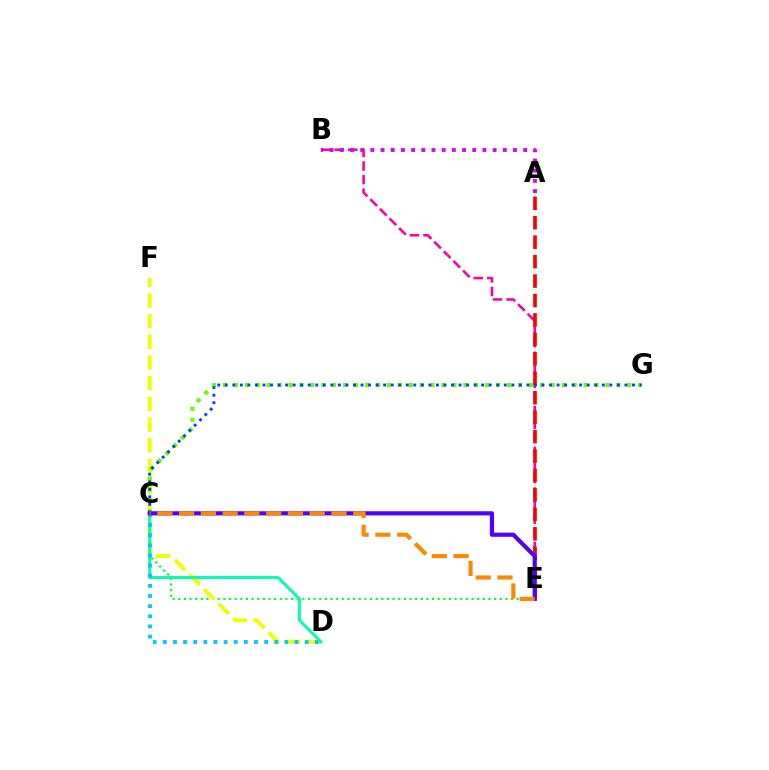{('B', 'E'): [{'color': '#ff00a0', 'line_style': 'dashed', 'thickness': 1.84}], ('C', 'E'): [{'color': '#00ff27', 'line_style': 'dotted', 'thickness': 1.53}, {'color': '#4f00ff', 'line_style': 'solid', 'thickness': 3.0}, {'color': '#ff8800', 'line_style': 'dashed', 'thickness': 2.96}], ('A', 'B'): [{'color': '#d600ff', 'line_style': 'dotted', 'thickness': 2.77}], ('D', 'F'): [{'color': '#eeff00', 'line_style': 'dashed', 'thickness': 2.81}], ('C', 'G'): [{'color': '#66ff00', 'line_style': 'dotted', 'thickness': 2.97}, {'color': '#003fff', 'line_style': 'dotted', 'thickness': 2.05}], ('C', 'D'): [{'color': '#00ffaf', 'line_style': 'solid', 'thickness': 2.11}, {'color': '#00c7ff', 'line_style': 'dotted', 'thickness': 2.75}], ('A', 'E'): [{'color': '#ff0000', 'line_style': 'dashed', 'thickness': 2.64}]}